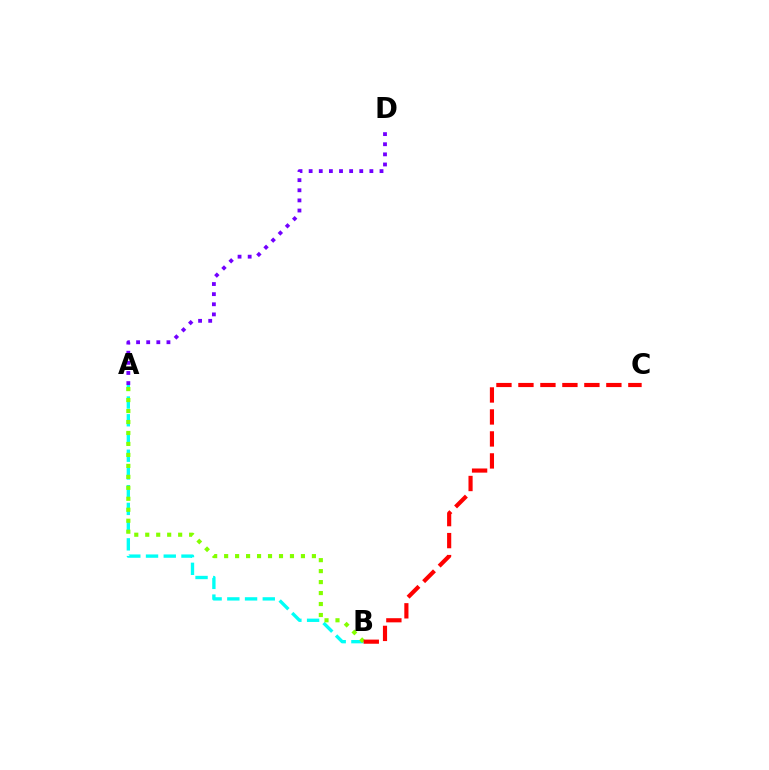{('A', 'D'): [{'color': '#7200ff', 'line_style': 'dotted', 'thickness': 2.75}], ('A', 'B'): [{'color': '#00fff6', 'line_style': 'dashed', 'thickness': 2.41}, {'color': '#84ff00', 'line_style': 'dotted', 'thickness': 2.98}], ('B', 'C'): [{'color': '#ff0000', 'line_style': 'dashed', 'thickness': 2.99}]}